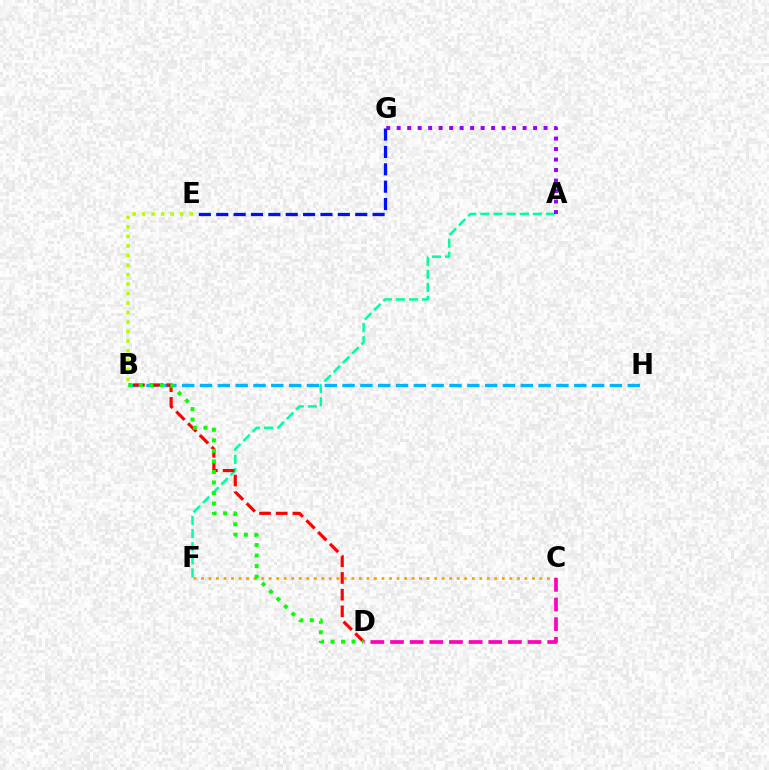{('A', 'F'): [{'color': '#00ff9d', 'line_style': 'dashed', 'thickness': 1.78}], ('A', 'G'): [{'color': '#9b00ff', 'line_style': 'dotted', 'thickness': 2.85}], ('B', 'E'): [{'color': '#b3ff00', 'line_style': 'dotted', 'thickness': 2.59}], ('B', 'H'): [{'color': '#00b5ff', 'line_style': 'dashed', 'thickness': 2.42}], ('B', 'D'): [{'color': '#ff0000', 'line_style': 'dashed', 'thickness': 2.27}, {'color': '#08ff00', 'line_style': 'dotted', 'thickness': 2.86}], ('C', 'F'): [{'color': '#ffa500', 'line_style': 'dotted', 'thickness': 2.04}], ('C', 'D'): [{'color': '#ff00bd', 'line_style': 'dashed', 'thickness': 2.67}], ('E', 'G'): [{'color': '#0010ff', 'line_style': 'dashed', 'thickness': 2.36}]}